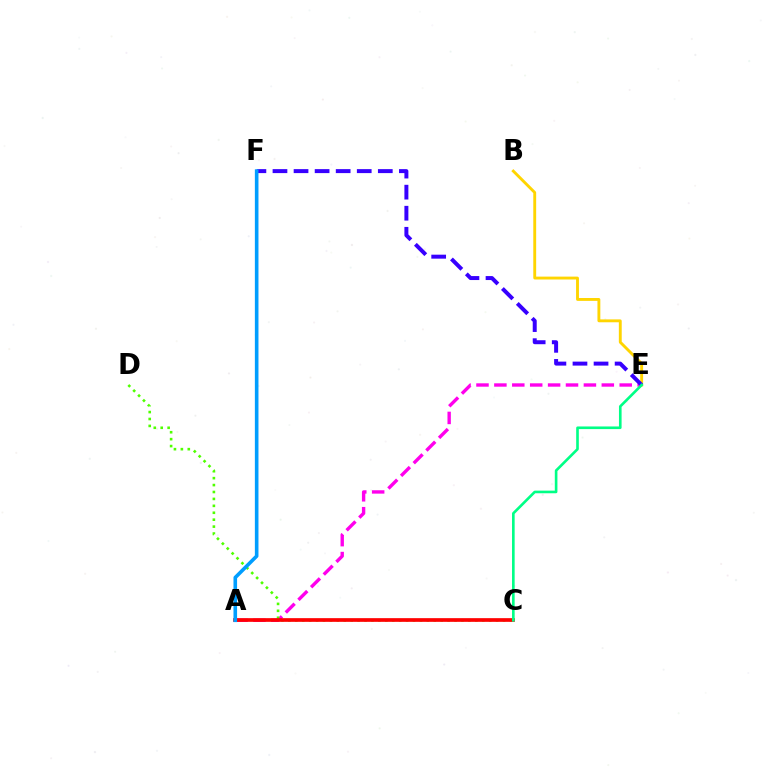{('A', 'E'): [{'color': '#ff00ed', 'line_style': 'dashed', 'thickness': 2.43}], ('C', 'D'): [{'color': '#4fff00', 'line_style': 'dotted', 'thickness': 1.88}], ('B', 'E'): [{'color': '#ffd500', 'line_style': 'solid', 'thickness': 2.07}], ('E', 'F'): [{'color': '#3700ff', 'line_style': 'dashed', 'thickness': 2.86}], ('A', 'C'): [{'color': '#ff0000', 'line_style': 'solid', 'thickness': 2.66}], ('A', 'F'): [{'color': '#009eff', 'line_style': 'solid', 'thickness': 2.6}], ('C', 'E'): [{'color': '#00ff86', 'line_style': 'solid', 'thickness': 1.89}]}